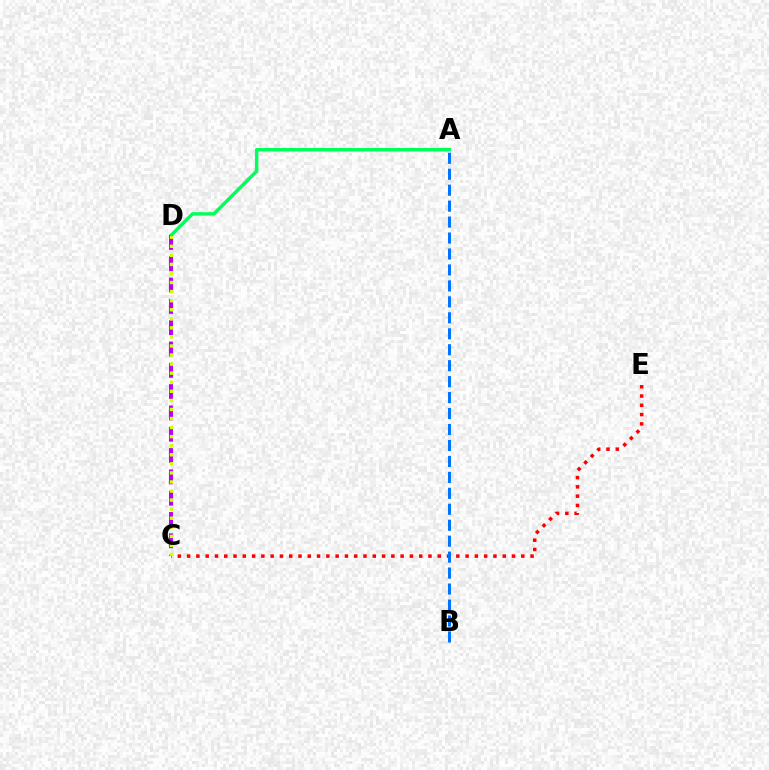{('A', 'D'): [{'color': '#00ff5c', 'line_style': 'solid', 'thickness': 2.48}], ('C', 'D'): [{'color': '#b900ff', 'line_style': 'dashed', 'thickness': 2.9}, {'color': '#d1ff00', 'line_style': 'dotted', 'thickness': 2.46}], ('C', 'E'): [{'color': '#ff0000', 'line_style': 'dotted', 'thickness': 2.52}], ('A', 'B'): [{'color': '#0074ff', 'line_style': 'dashed', 'thickness': 2.17}]}